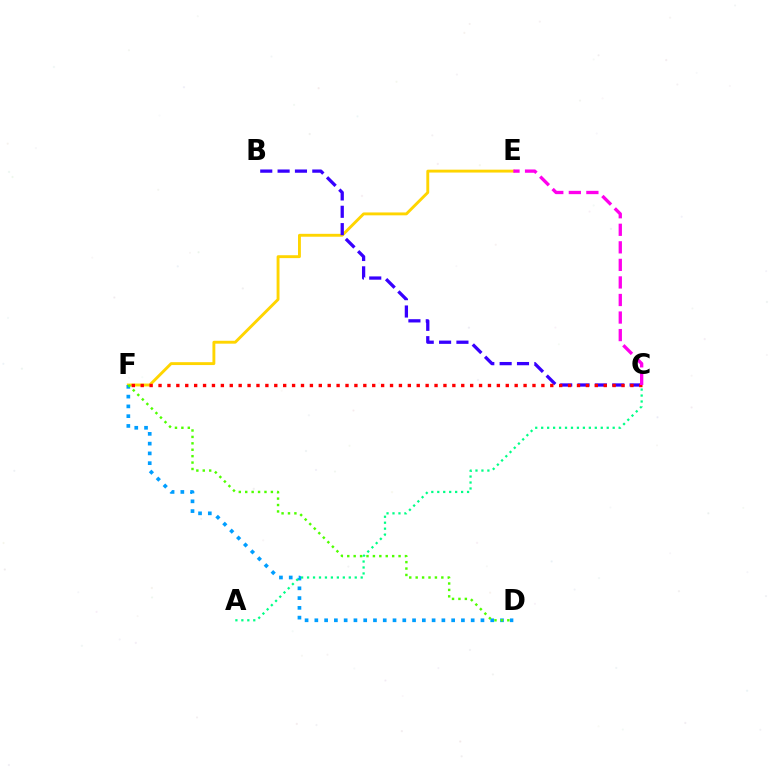{('E', 'F'): [{'color': '#ffd500', 'line_style': 'solid', 'thickness': 2.08}], ('B', 'C'): [{'color': '#3700ff', 'line_style': 'dashed', 'thickness': 2.36}], ('D', 'F'): [{'color': '#009eff', 'line_style': 'dotted', 'thickness': 2.65}, {'color': '#4fff00', 'line_style': 'dotted', 'thickness': 1.74}], ('A', 'C'): [{'color': '#00ff86', 'line_style': 'dotted', 'thickness': 1.62}], ('C', 'F'): [{'color': '#ff0000', 'line_style': 'dotted', 'thickness': 2.42}], ('C', 'E'): [{'color': '#ff00ed', 'line_style': 'dashed', 'thickness': 2.38}]}